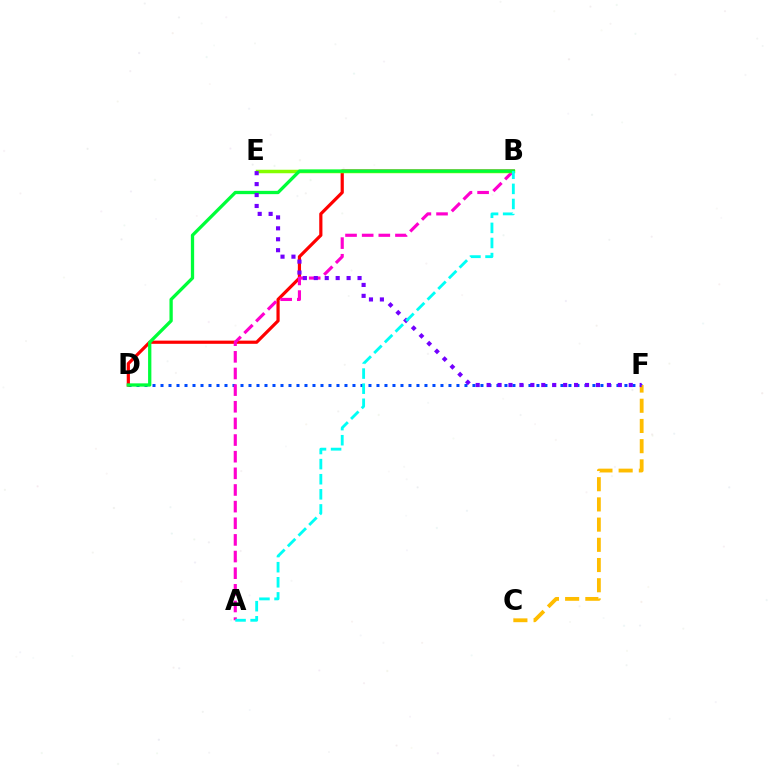{('D', 'F'): [{'color': '#004bff', 'line_style': 'dotted', 'thickness': 2.17}], ('B', 'D'): [{'color': '#ff0000', 'line_style': 'solid', 'thickness': 2.3}, {'color': '#00ff39', 'line_style': 'solid', 'thickness': 2.37}], ('C', 'F'): [{'color': '#ffbd00', 'line_style': 'dashed', 'thickness': 2.74}], ('A', 'B'): [{'color': '#ff00cf', 'line_style': 'dashed', 'thickness': 2.26}, {'color': '#00fff6', 'line_style': 'dashed', 'thickness': 2.05}], ('B', 'E'): [{'color': '#84ff00', 'line_style': 'solid', 'thickness': 2.52}], ('E', 'F'): [{'color': '#7200ff', 'line_style': 'dotted', 'thickness': 2.97}]}